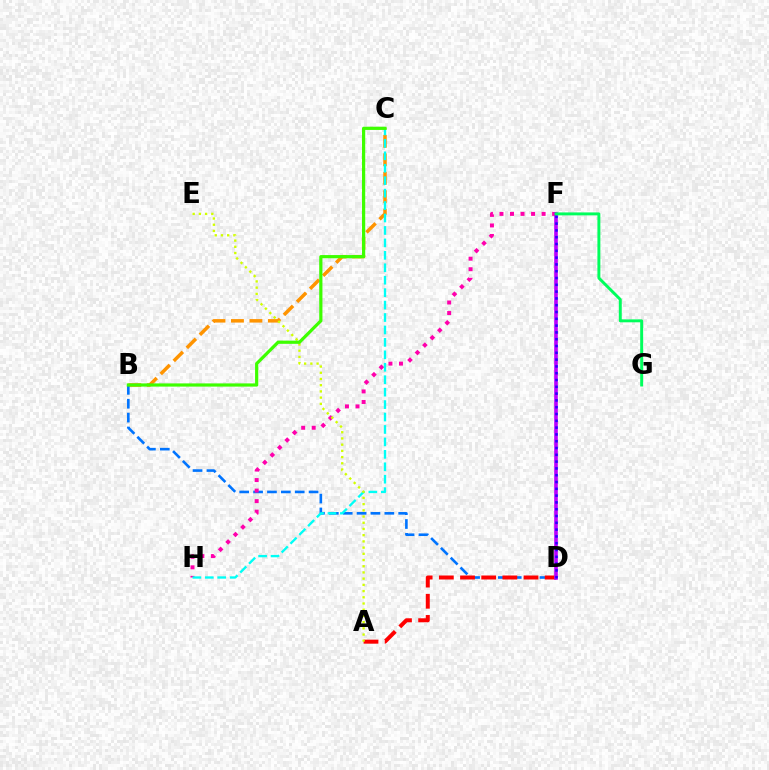{('B', 'C'): [{'color': '#ff9400', 'line_style': 'dashed', 'thickness': 2.51}, {'color': '#3dff00', 'line_style': 'solid', 'thickness': 2.31}], ('B', 'D'): [{'color': '#0074ff', 'line_style': 'dashed', 'thickness': 1.88}], ('A', 'D'): [{'color': '#ff0000', 'line_style': 'dashed', 'thickness': 2.88}], ('F', 'H'): [{'color': '#ff00ac', 'line_style': 'dotted', 'thickness': 2.86}], ('D', 'F'): [{'color': '#b900ff', 'line_style': 'solid', 'thickness': 2.6}, {'color': '#2500ff', 'line_style': 'dotted', 'thickness': 1.85}], ('C', 'H'): [{'color': '#00fff6', 'line_style': 'dashed', 'thickness': 1.69}], ('A', 'E'): [{'color': '#d1ff00', 'line_style': 'dotted', 'thickness': 1.69}], ('F', 'G'): [{'color': '#00ff5c', 'line_style': 'solid', 'thickness': 2.12}]}